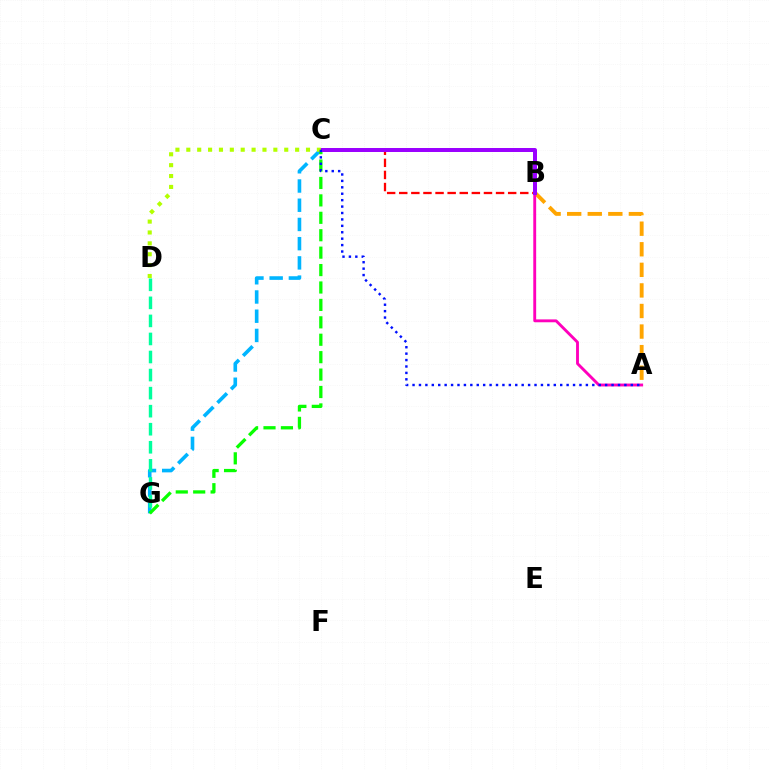{('A', 'B'): [{'color': '#ffa500', 'line_style': 'dashed', 'thickness': 2.79}, {'color': '#ff00bd', 'line_style': 'solid', 'thickness': 2.07}], ('C', 'G'): [{'color': '#00b5ff', 'line_style': 'dashed', 'thickness': 2.61}, {'color': '#08ff00', 'line_style': 'dashed', 'thickness': 2.37}], ('D', 'G'): [{'color': '#00ff9d', 'line_style': 'dashed', 'thickness': 2.45}], ('B', 'C'): [{'color': '#ff0000', 'line_style': 'dashed', 'thickness': 1.64}, {'color': '#9b00ff', 'line_style': 'solid', 'thickness': 2.87}], ('C', 'D'): [{'color': '#b3ff00', 'line_style': 'dotted', 'thickness': 2.96}], ('A', 'C'): [{'color': '#0010ff', 'line_style': 'dotted', 'thickness': 1.74}]}